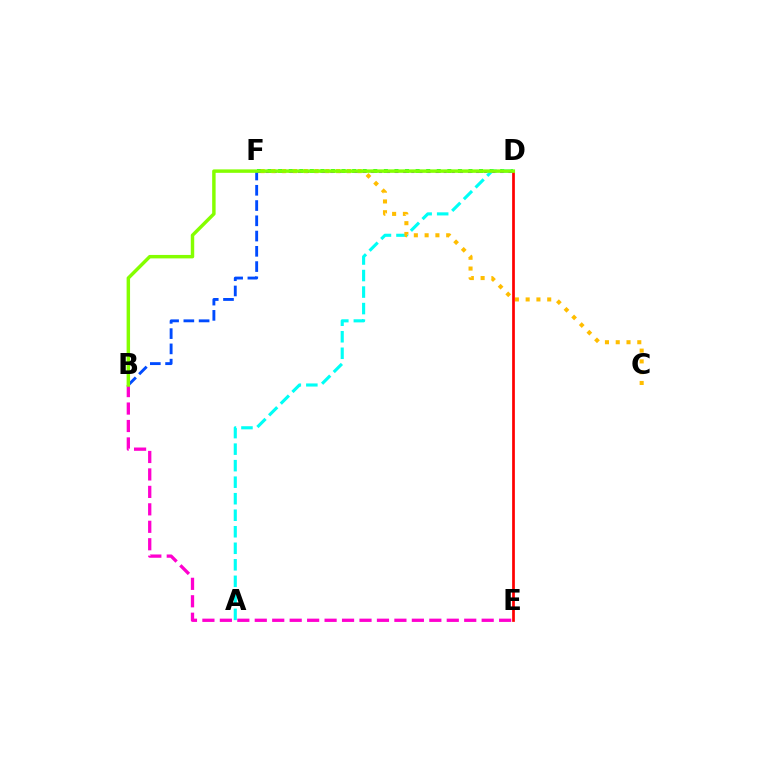{('D', 'F'): [{'color': '#00ff39', 'line_style': 'dotted', 'thickness': 2.87}, {'color': '#7200ff', 'line_style': 'dotted', 'thickness': 2.2}], ('A', 'D'): [{'color': '#00fff6', 'line_style': 'dashed', 'thickness': 2.24}], ('C', 'F'): [{'color': '#ffbd00', 'line_style': 'dotted', 'thickness': 2.93}], ('B', 'E'): [{'color': '#ff00cf', 'line_style': 'dashed', 'thickness': 2.37}], ('B', 'F'): [{'color': '#004bff', 'line_style': 'dashed', 'thickness': 2.07}], ('D', 'E'): [{'color': '#ff0000', 'line_style': 'solid', 'thickness': 1.96}], ('B', 'D'): [{'color': '#84ff00', 'line_style': 'solid', 'thickness': 2.48}]}